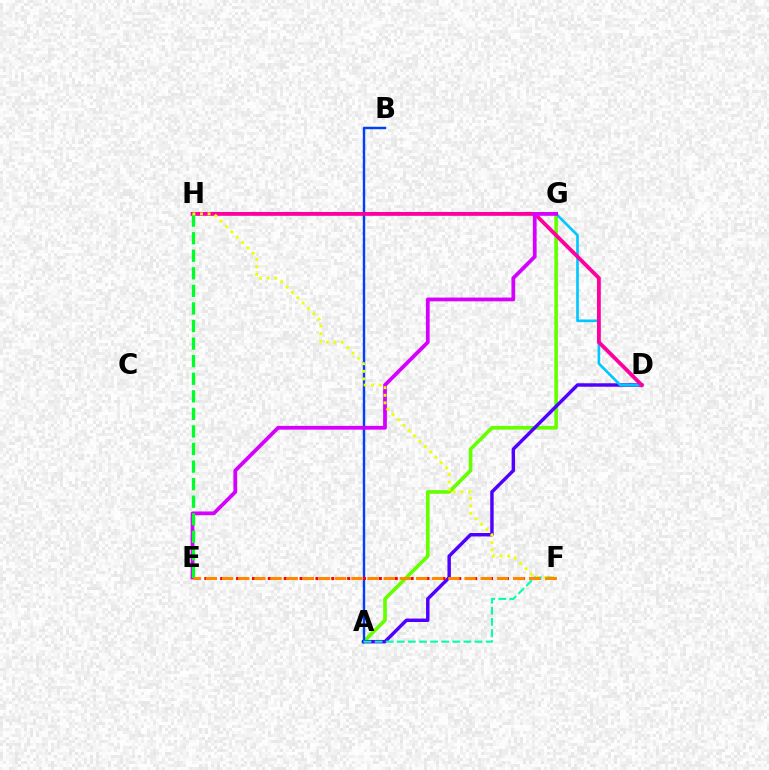{('A', 'G'): [{'color': '#66ff00', 'line_style': 'solid', 'thickness': 2.62}], ('A', 'D'): [{'color': '#4f00ff', 'line_style': 'solid', 'thickness': 2.47}], ('D', 'H'): [{'color': '#00c7ff', 'line_style': 'solid', 'thickness': 1.91}, {'color': '#ff00a0', 'line_style': 'solid', 'thickness': 2.76}], ('A', 'B'): [{'color': '#003fff', 'line_style': 'solid', 'thickness': 1.75}], ('E', 'F'): [{'color': '#ff0000', 'line_style': 'dotted', 'thickness': 2.16}, {'color': '#ff8800', 'line_style': 'dashed', 'thickness': 2.2}], ('E', 'G'): [{'color': '#d600ff', 'line_style': 'solid', 'thickness': 2.71}], ('A', 'F'): [{'color': '#00ffaf', 'line_style': 'dashed', 'thickness': 1.51}], ('E', 'H'): [{'color': '#00ff27', 'line_style': 'dashed', 'thickness': 2.39}], ('F', 'H'): [{'color': '#eeff00', 'line_style': 'dotted', 'thickness': 2.05}]}